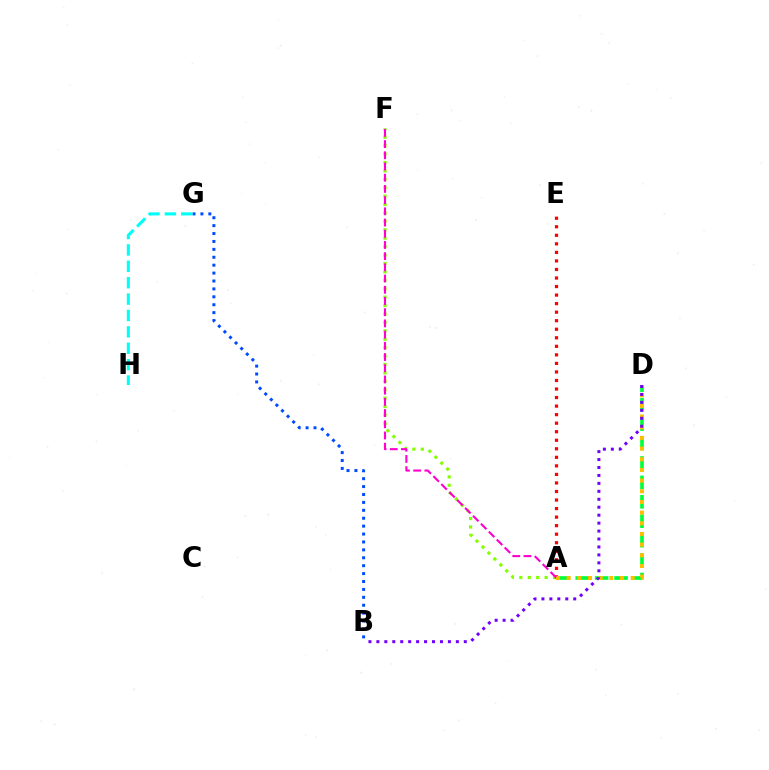{('A', 'F'): [{'color': '#84ff00', 'line_style': 'dotted', 'thickness': 2.29}, {'color': '#ff00cf', 'line_style': 'dashed', 'thickness': 1.52}], ('A', 'E'): [{'color': '#ff0000', 'line_style': 'dotted', 'thickness': 2.32}], ('A', 'D'): [{'color': '#00ff39', 'line_style': 'dashed', 'thickness': 2.64}, {'color': '#ffbd00', 'line_style': 'dotted', 'thickness': 2.9}], ('B', 'G'): [{'color': '#004bff', 'line_style': 'dotted', 'thickness': 2.15}], ('G', 'H'): [{'color': '#00fff6', 'line_style': 'dashed', 'thickness': 2.23}], ('B', 'D'): [{'color': '#7200ff', 'line_style': 'dotted', 'thickness': 2.16}]}